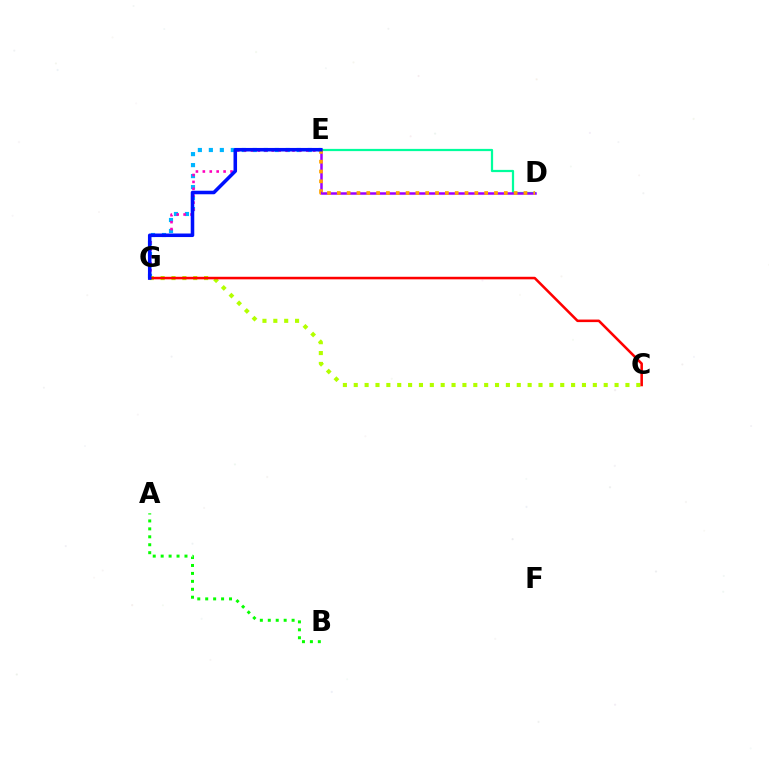{('E', 'G'): [{'color': '#00b5ff', 'line_style': 'dotted', 'thickness': 2.99}, {'color': '#ff00bd', 'line_style': 'dotted', 'thickness': 1.88}, {'color': '#0010ff', 'line_style': 'solid', 'thickness': 2.55}], ('D', 'E'): [{'color': '#00ff9d', 'line_style': 'solid', 'thickness': 1.6}, {'color': '#9b00ff', 'line_style': 'solid', 'thickness': 1.8}, {'color': '#ffa500', 'line_style': 'dotted', 'thickness': 2.67}], ('C', 'G'): [{'color': '#b3ff00', 'line_style': 'dotted', 'thickness': 2.95}, {'color': '#ff0000', 'line_style': 'solid', 'thickness': 1.84}], ('A', 'B'): [{'color': '#08ff00', 'line_style': 'dotted', 'thickness': 2.16}]}